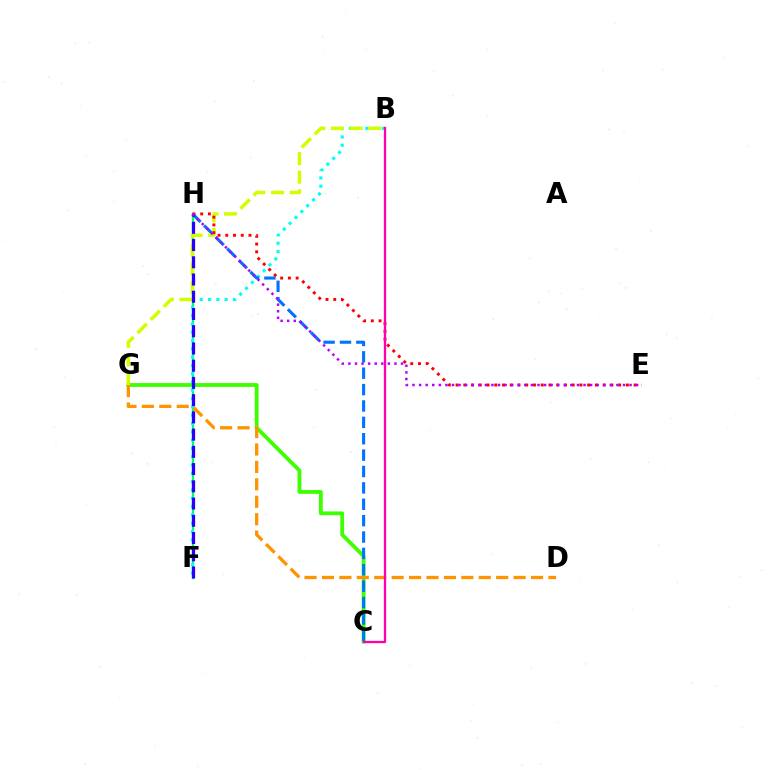{('C', 'G'): [{'color': '#3dff00', 'line_style': 'solid', 'thickness': 2.75}], ('F', 'H'): [{'color': '#00ff5c', 'line_style': 'solid', 'thickness': 1.62}, {'color': '#2500ff', 'line_style': 'dashed', 'thickness': 2.34}], ('B', 'F'): [{'color': '#00fff6', 'line_style': 'dotted', 'thickness': 2.26}], ('C', 'H'): [{'color': '#0074ff', 'line_style': 'dashed', 'thickness': 2.23}], ('B', 'G'): [{'color': '#d1ff00', 'line_style': 'dashed', 'thickness': 2.53}], ('E', 'H'): [{'color': '#ff0000', 'line_style': 'dotted', 'thickness': 2.1}, {'color': '#b900ff', 'line_style': 'dotted', 'thickness': 1.79}], ('D', 'G'): [{'color': '#ff9400', 'line_style': 'dashed', 'thickness': 2.37}], ('B', 'C'): [{'color': '#ff00ac', 'line_style': 'solid', 'thickness': 1.66}]}